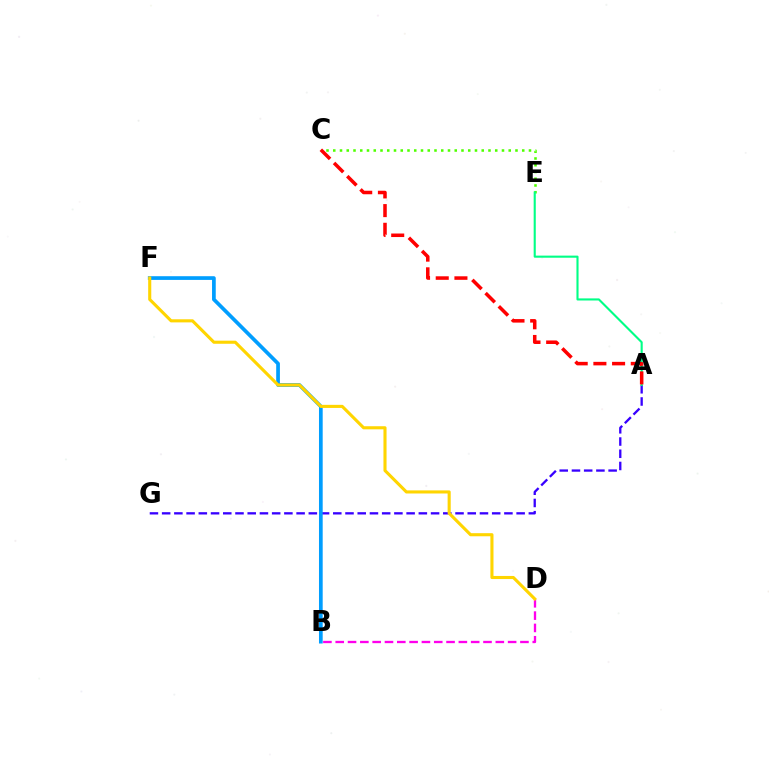{('C', 'E'): [{'color': '#4fff00', 'line_style': 'dotted', 'thickness': 1.83}], ('A', 'G'): [{'color': '#3700ff', 'line_style': 'dashed', 'thickness': 1.66}], ('A', 'E'): [{'color': '#00ff86', 'line_style': 'solid', 'thickness': 1.52}], ('B', 'F'): [{'color': '#009eff', 'line_style': 'solid', 'thickness': 2.67}], ('B', 'D'): [{'color': '#ff00ed', 'line_style': 'dashed', 'thickness': 1.67}], ('D', 'F'): [{'color': '#ffd500', 'line_style': 'solid', 'thickness': 2.23}], ('A', 'C'): [{'color': '#ff0000', 'line_style': 'dashed', 'thickness': 2.54}]}